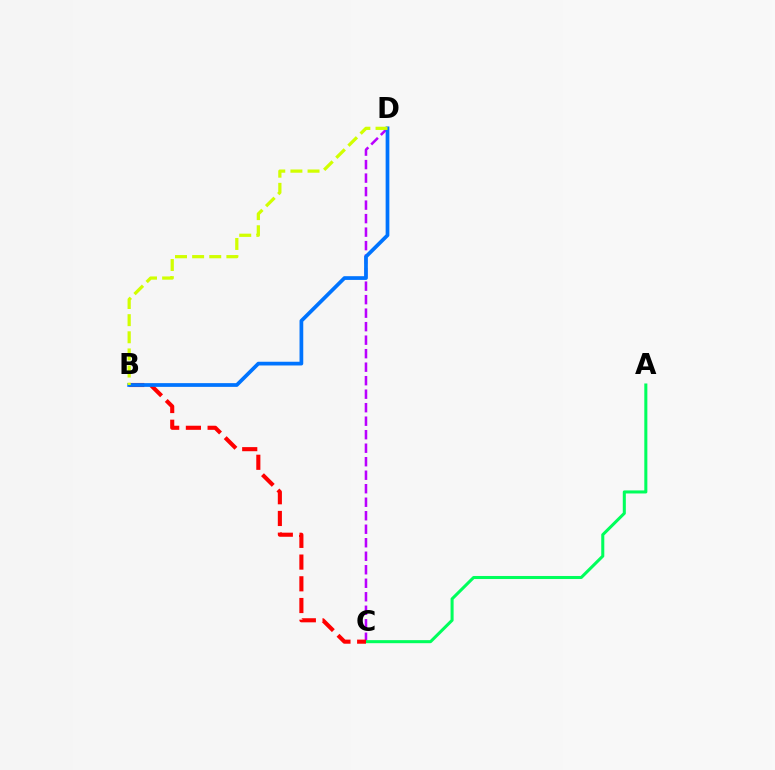{('C', 'D'): [{'color': '#b900ff', 'line_style': 'dashed', 'thickness': 1.83}], ('A', 'C'): [{'color': '#00ff5c', 'line_style': 'solid', 'thickness': 2.19}], ('B', 'C'): [{'color': '#ff0000', 'line_style': 'dashed', 'thickness': 2.95}], ('B', 'D'): [{'color': '#0074ff', 'line_style': 'solid', 'thickness': 2.68}, {'color': '#d1ff00', 'line_style': 'dashed', 'thickness': 2.33}]}